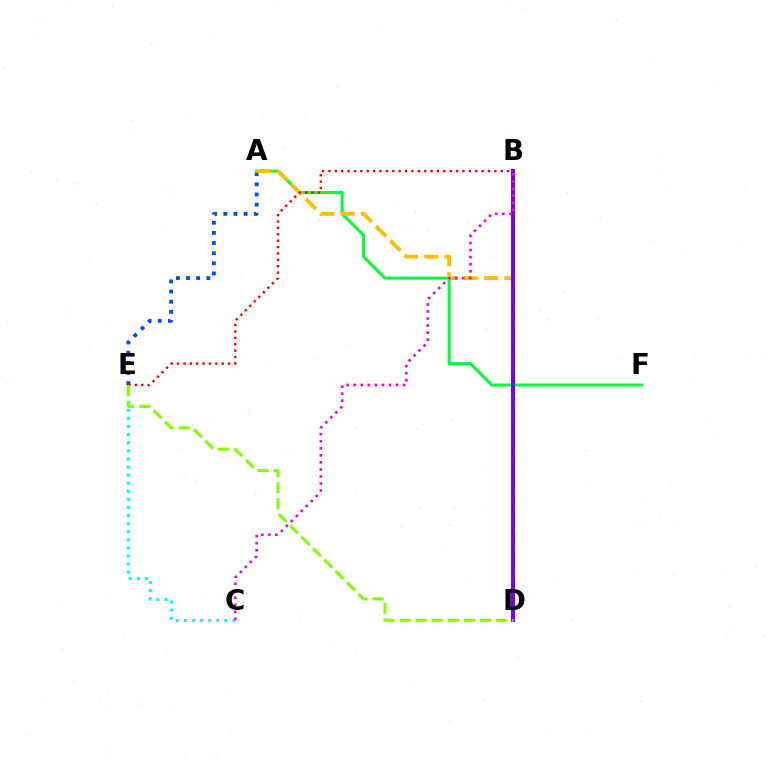{('A', 'E'): [{'color': '#004bff', 'line_style': 'dotted', 'thickness': 2.76}], ('A', 'F'): [{'color': '#00ff39', 'line_style': 'solid', 'thickness': 2.15}], ('C', 'E'): [{'color': '#00fff6', 'line_style': 'dotted', 'thickness': 2.2}], ('A', 'D'): [{'color': '#ffbd00', 'line_style': 'dashed', 'thickness': 2.76}], ('B', 'D'): [{'color': '#7200ff', 'line_style': 'solid', 'thickness': 2.84}], ('B', 'E'): [{'color': '#ff0000', 'line_style': 'dotted', 'thickness': 1.73}], ('B', 'C'): [{'color': '#ff00cf', 'line_style': 'dotted', 'thickness': 1.92}], ('D', 'E'): [{'color': '#84ff00', 'line_style': 'dashed', 'thickness': 2.19}]}